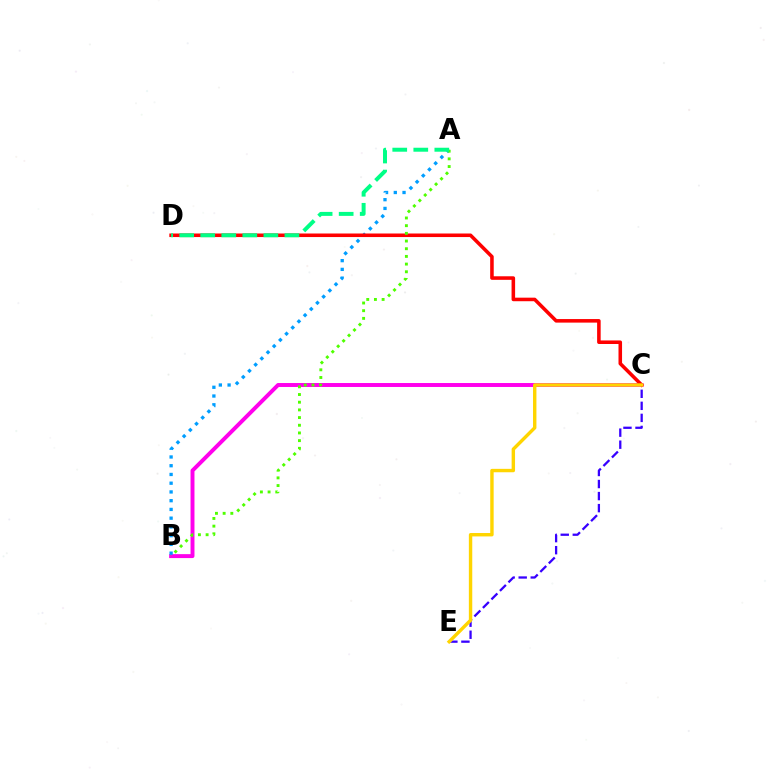{('B', 'C'): [{'color': '#ff00ed', 'line_style': 'solid', 'thickness': 2.84}], ('A', 'B'): [{'color': '#009eff', 'line_style': 'dotted', 'thickness': 2.38}, {'color': '#4fff00', 'line_style': 'dotted', 'thickness': 2.09}], ('C', 'D'): [{'color': '#ff0000', 'line_style': 'solid', 'thickness': 2.56}], ('C', 'E'): [{'color': '#3700ff', 'line_style': 'dashed', 'thickness': 1.64}, {'color': '#ffd500', 'line_style': 'solid', 'thickness': 2.45}], ('A', 'D'): [{'color': '#00ff86', 'line_style': 'dashed', 'thickness': 2.86}]}